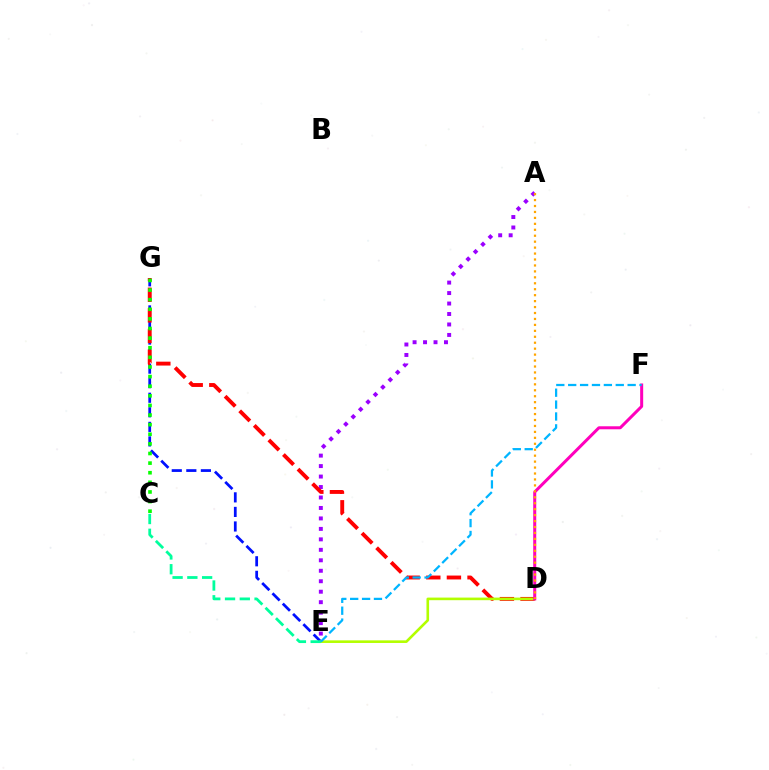{('A', 'E'): [{'color': '#9b00ff', 'line_style': 'dotted', 'thickness': 2.84}], ('E', 'G'): [{'color': '#0010ff', 'line_style': 'dashed', 'thickness': 1.98}], ('D', 'G'): [{'color': '#ff0000', 'line_style': 'dashed', 'thickness': 2.8}], ('D', 'E'): [{'color': '#b3ff00', 'line_style': 'solid', 'thickness': 1.88}], ('D', 'F'): [{'color': '#ff00bd', 'line_style': 'solid', 'thickness': 2.16}], ('C', 'G'): [{'color': '#08ff00', 'line_style': 'dotted', 'thickness': 2.61}], ('A', 'D'): [{'color': '#ffa500', 'line_style': 'dotted', 'thickness': 1.62}], ('C', 'E'): [{'color': '#00ff9d', 'line_style': 'dashed', 'thickness': 2.01}], ('E', 'F'): [{'color': '#00b5ff', 'line_style': 'dashed', 'thickness': 1.62}]}